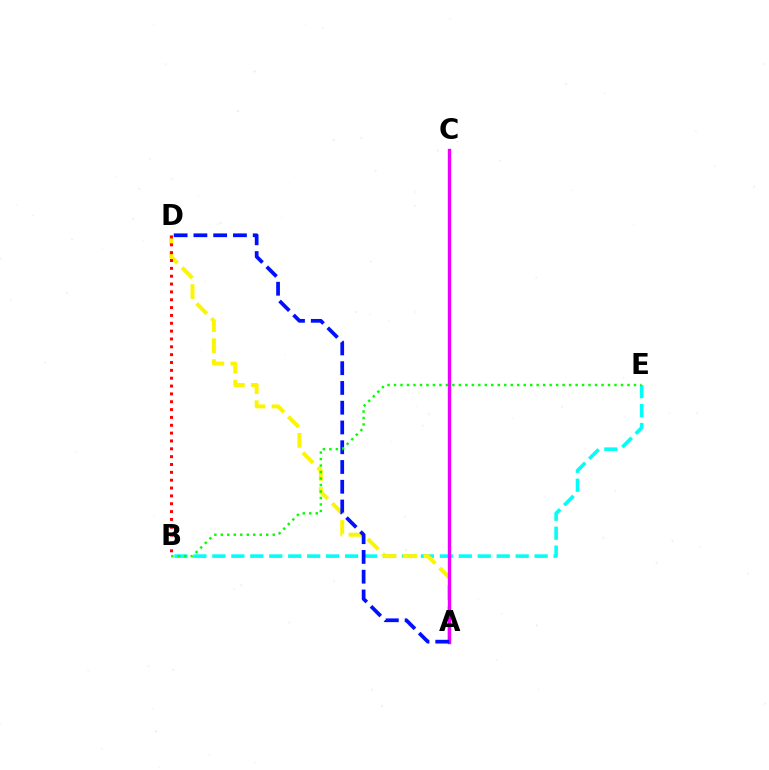{('B', 'E'): [{'color': '#00fff6', 'line_style': 'dashed', 'thickness': 2.57}, {'color': '#08ff00', 'line_style': 'dotted', 'thickness': 1.76}], ('A', 'D'): [{'color': '#fcf500', 'line_style': 'dashed', 'thickness': 2.85}, {'color': '#0010ff', 'line_style': 'dashed', 'thickness': 2.68}], ('A', 'C'): [{'color': '#ee00ff', 'line_style': 'solid', 'thickness': 2.43}], ('B', 'D'): [{'color': '#ff0000', 'line_style': 'dotted', 'thickness': 2.13}]}